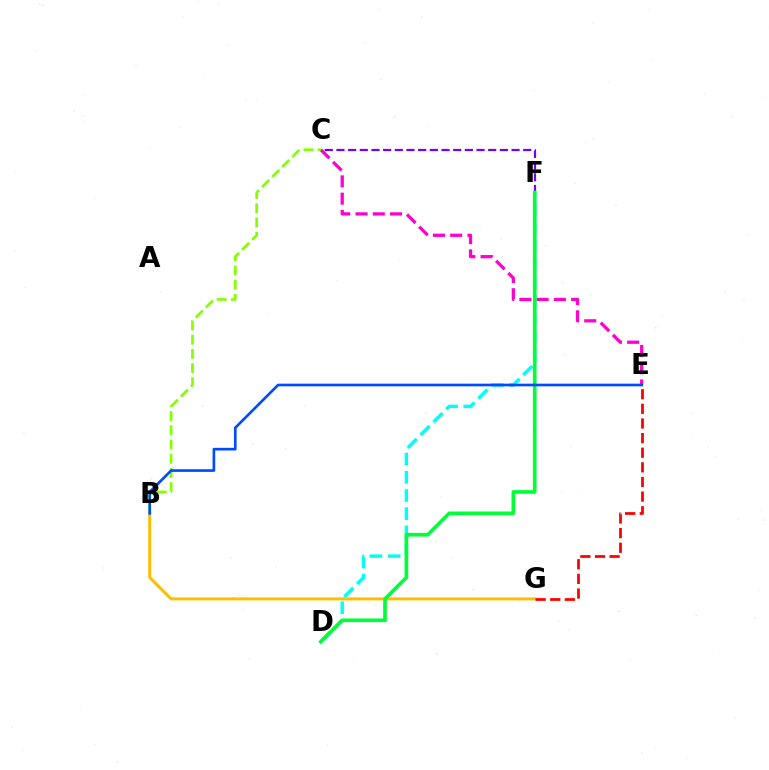{('D', 'F'): [{'color': '#00fff6', 'line_style': 'dashed', 'thickness': 2.47}, {'color': '#00ff39', 'line_style': 'solid', 'thickness': 2.63}], ('C', 'E'): [{'color': '#ff00cf', 'line_style': 'dashed', 'thickness': 2.34}], ('C', 'F'): [{'color': '#7200ff', 'line_style': 'dashed', 'thickness': 1.59}], ('B', 'G'): [{'color': '#ffbd00', 'line_style': 'solid', 'thickness': 2.15}], ('B', 'C'): [{'color': '#84ff00', 'line_style': 'dashed', 'thickness': 1.93}], ('E', 'G'): [{'color': '#ff0000', 'line_style': 'dashed', 'thickness': 1.99}], ('B', 'E'): [{'color': '#004bff', 'line_style': 'solid', 'thickness': 1.91}]}